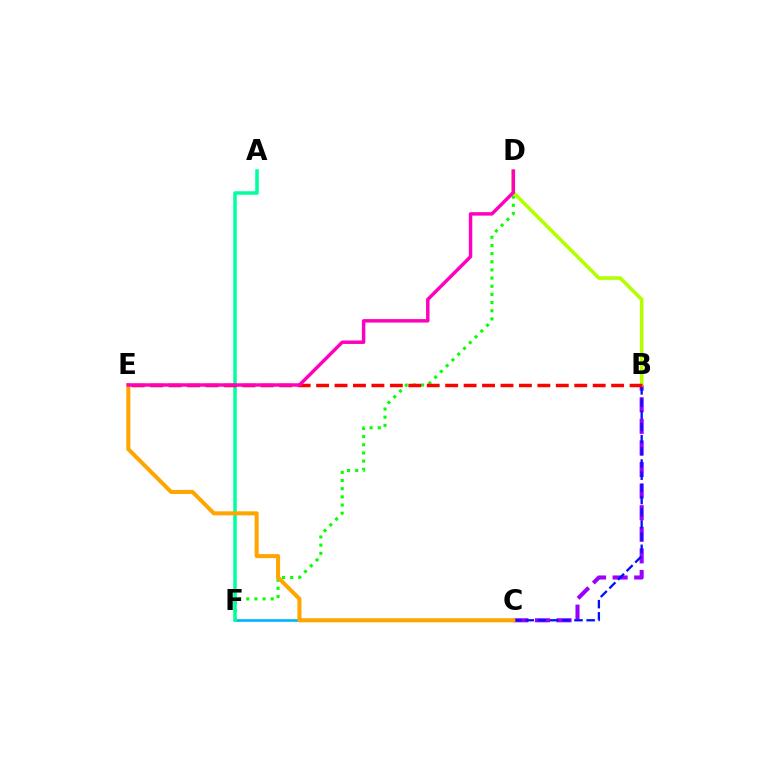{('D', 'F'): [{'color': '#08ff00', 'line_style': 'dotted', 'thickness': 2.22}], ('B', 'C'): [{'color': '#9b00ff', 'line_style': 'dashed', 'thickness': 2.93}, {'color': '#0010ff', 'line_style': 'dashed', 'thickness': 1.65}], ('C', 'F'): [{'color': '#00b5ff', 'line_style': 'solid', 'thickness': 1.91}], ('A', 'F'): [{'color': '#00ff9d', 'line_style': 'solid', 'thickness': 2.54}], ('C', 'E'): [{'color': '#ffa500', 'line_style': 'solid', 'thickness': 2.91}], ('B', 'D'): [{'color': '#b3ff00', 'line_style': 'solid', 'thickness': 2.61}], ('B', 'E'): [{'color': '#ff0000', 'line_style': 'dashed', 'thickness': 2.51}], ('D', 'E'): [{'color': '#ff00bd', 'line_style': 'solid', 'thickness': 2.48}]}